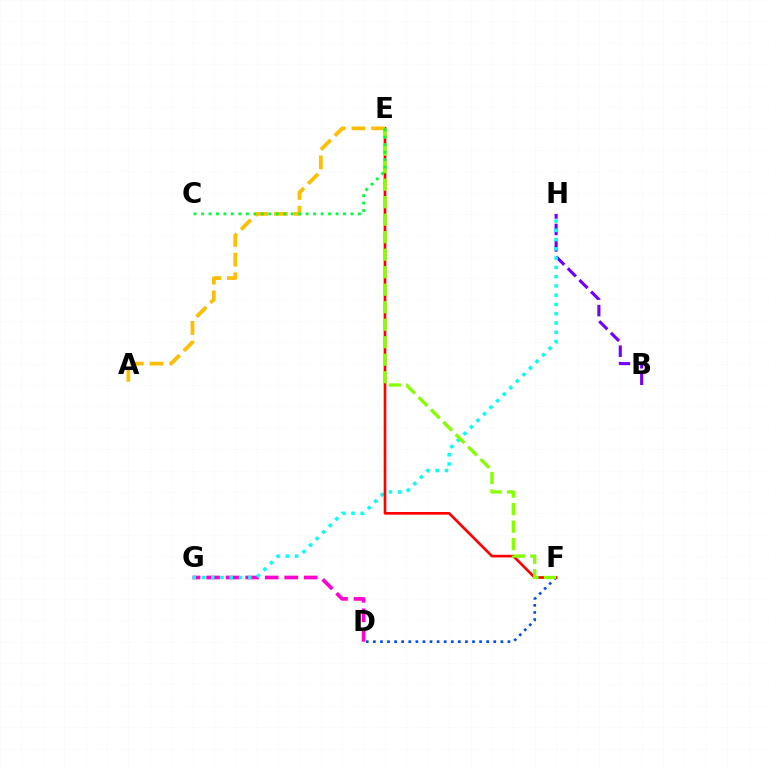{('D', 'G'): [{'color': '#ff00cf', 'line_style': 'dashed', 'thickness': 2.65}], ('D', 'F'): [{'color': '#004bff', 'line_style': 'dotted', 'thickness': 1.92}], ('B', 'H'): [{'color': '#7200ff', 'line_style': 'dashed', 'thickness': 2.24}], ('G', 'H'): [{'color': '#00fff6', 'line_style': 'dotted', 'thickness': 2.52}], ('E', 'F'): [{'color': '#ff0000', 'line_style': 'solid', 'thickness': 1.91}, {'color': '#84ff00', 'line_style': 'dashed', 'thickness': 2.38}], ('A', 'E'): [{'color': '#ffbd00', 'line_style': 'dashed', 'thickness': 2.68}], ('C', 'E'): [{'color': '#00ff39', 'line_style': 'dotted', 'thickness': 2.03}]}